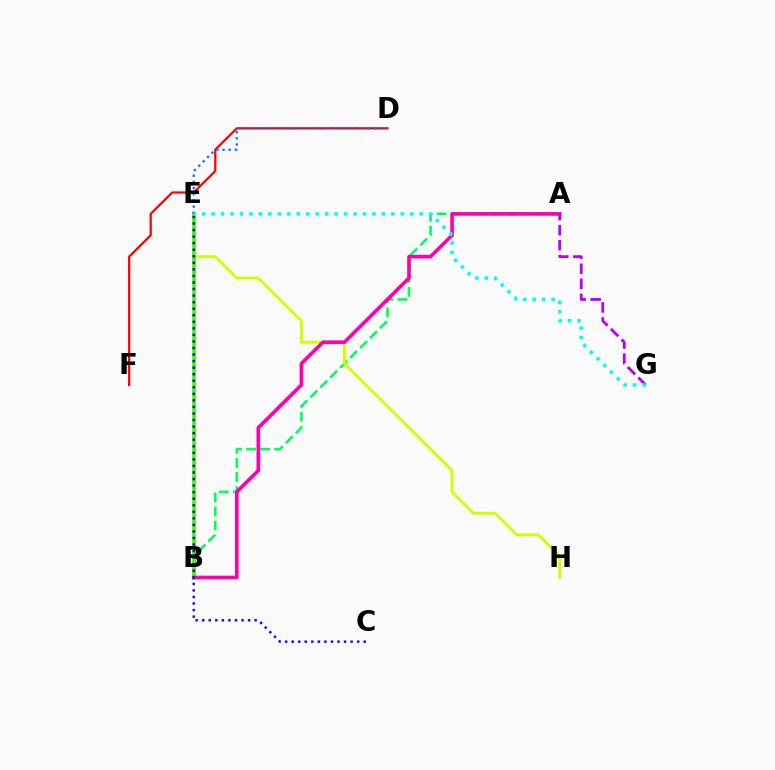{('A', 'B'): [{'color': '#00ff5c', 'line_style': 'dashed', 'thickness': 1.9}, {'color': '#ff00ac', 'line_style': 'solid', 'thickness': 2.62}], ('E', 'H'): [{'color': '#d1ff00', 'line_style': 'solid', 'thickness': 2.08}], ('B', 'E'): [{'color': '#ff9400', 'line_style': 'dashed', 'thickness': 2.12}, {'color': '#3dff00', 'line_style': 'solid', 'thickness': 2.63}], ('D', 'F'): [{'color': '#ff0000', 'line_style': 'solid', 'thickness': 1.62}], ('D', 'E'): [{'color': '#0074ff', 'line_style': 'dotted', 'thickness': 1.68}], ('C', 'E'): [{'color': '#2500ff', 'line_style': 'dotted', 'thickness': 1.78}], ('A', 'G'): [{'color': '#b900ff', 'line_style': 'dashed', 'thickness': 2.04}], ('E', 'G'): [{'color': '#00fff6', 'line_style': 'dotted', 'thickness': 2.57}]}